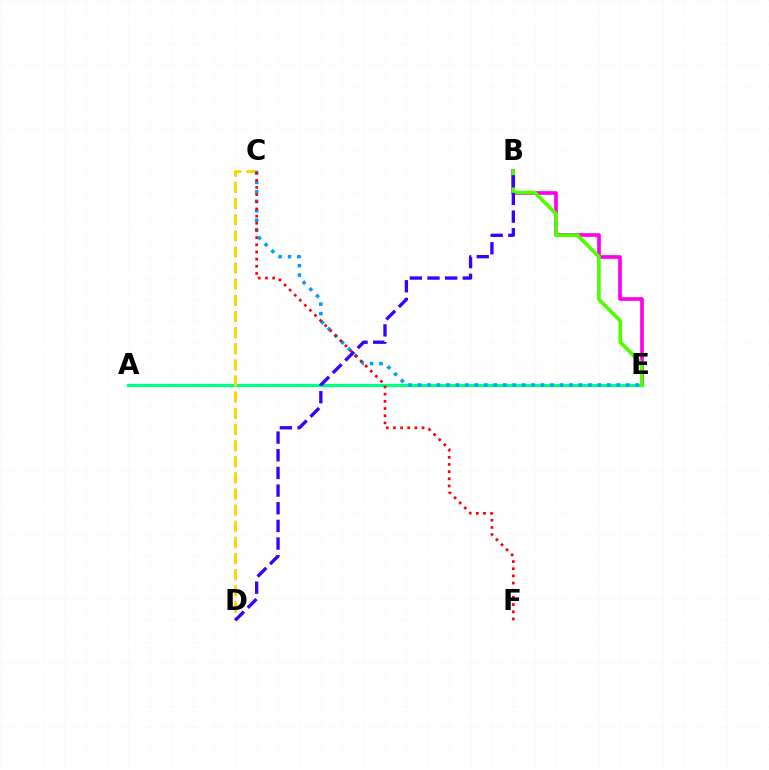{('B', 'E'): [{'color': '#ff00ed', 'line_style': 'solid', 'thickness': 2.65}, {'color': '#4fff00', 'line_style': 'solid', 'thickness': 2.63}], ('A', 'E'): [{'color': '#00ff86', 'line_style': 'solid', 'thickness': 2.33}], ('C', 'D'): [{'color': '#ffd500', 'line_style': 'dashed', 'thickness': 2.19}], ('C', 'E'): [{'color': '#009eff', 'line_style': 'dotted', 'thickness': 2.57}], ('C', 'F'): [{'color': '#ff0000', 'line_style': 'dotted', 'thickness': 1.95}], ('B', 'D'): [{'color': '#3700ff', 'line_style': 'dashed', 'thickness': 2.4}]}